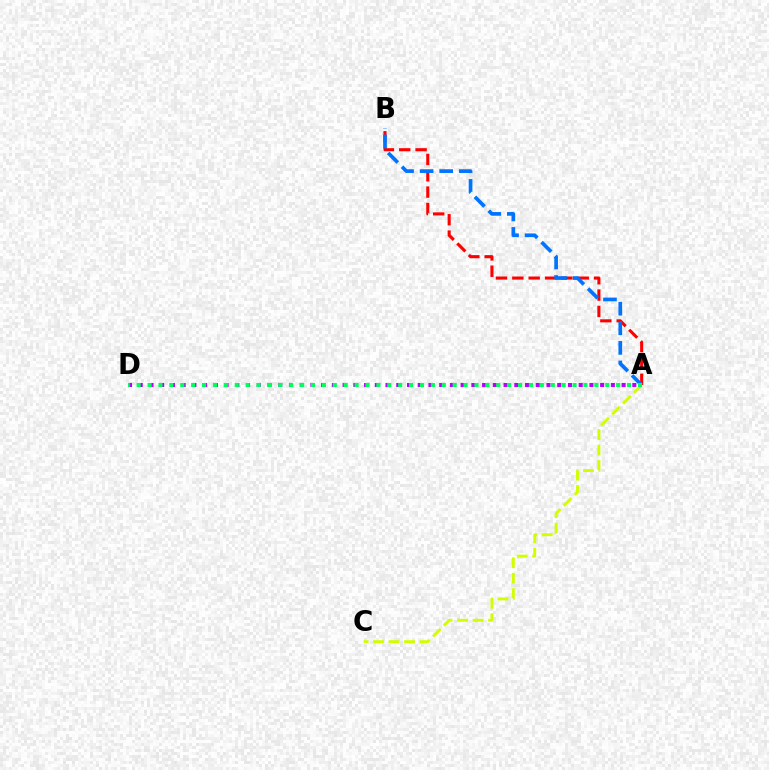{('A', 'D'): [{'color': '#b900ff', 'line_style': 'dotted', 'thickness': 2.92}, {'color': '#00ff5c', 'line_style': 'dotted', 'thickness': 2.96}], ('A', 'B'): [{'color': '#ff0000', 'line_style': 'dashed', 'thickness': 2.22}, {'color': '#0074ff', 'line_style': 'dashed', 'thickness': 2.66}], ('A', 'C'): [{'color': '#d1ff00', 'line_style': 'dashed', 'thickness': 2.1}]}